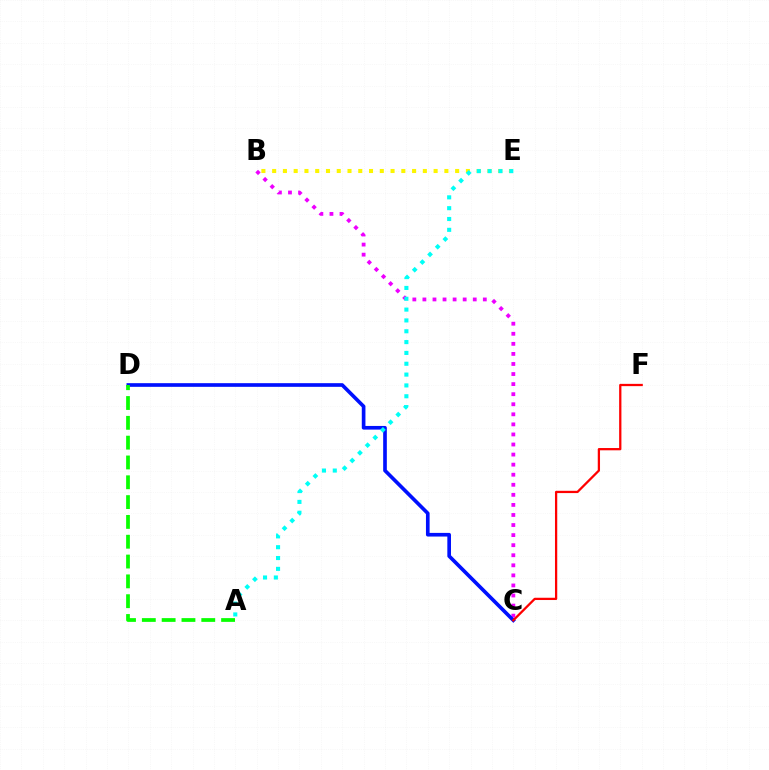{('B', 'C'): [{'color': '#ee00ff', 'line_style': 'dotted', 'thickness': 2.74}], ('B', 'E'): [{'color': '#fcf500', 'line_style': 'dotted', 'thickness': 2.92}], ('C', 'D'): [{'color': '#0010ff', 'line_style': 'solid', 'thickness': 2.63}], ('A', 'E'): [{'color': '#00fff6', 'line_style': 'dotted', 'thickness': 2.94}], ('C', 'F'): [{'color': '#ff0000', 'line_style': 'solid', 'thickness': 1.64}], ('A', 'D'): [{'color': '#08ff00', 'line_style': 'dashed', 'thickness': 2.69}]}